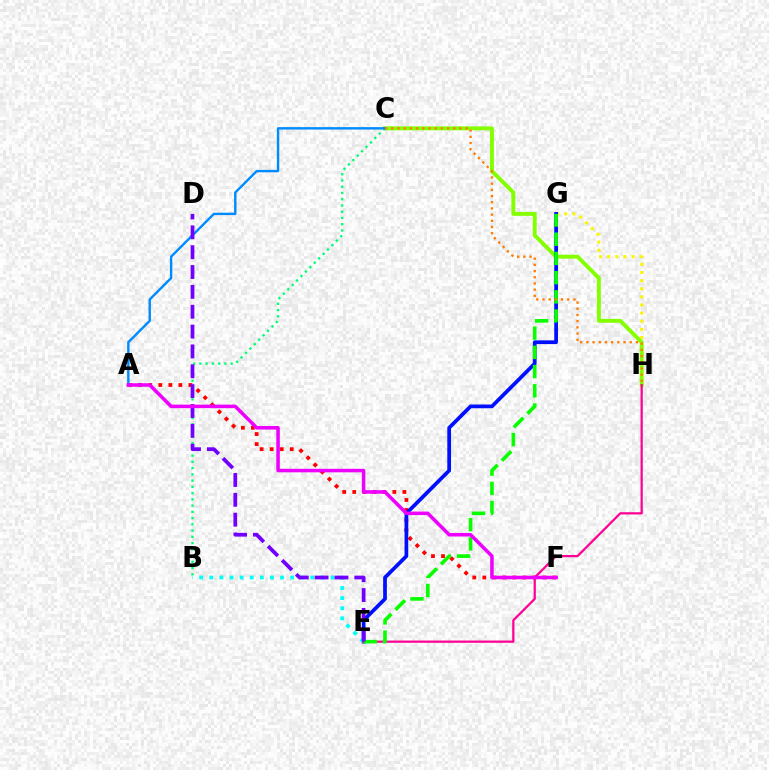{('G', 'H'): [{'color': '#fcf500', 'line_style': 'dotted', 'thickness': 2.21}], ('C', 'H'): [{'color': '#84ff00', 'line_style': 'solid', 'thickness': 2.81}, {'color': '#ff7c00', 'line_style': 'dotted', 'thickness': 1.68}], ('A', 'F'): [{'color': '#ff0000', 'line_style': 'dotted', 'thickness': 2.73}, {'color': '#ee00ff', 'line_style': 'solid', 'thickness': 2.54}], ('B', 'C'): [{'color': '#00ff74', 'line_style': 'dotted', 'thickness': 1.7}], ('E', 'G'): [{'color': '#0010ff', 'line_style': 'solid', 'thickness': 2.69}, {'color': '#08ff00', 'line_style': 'dashed', 'thickness': 2.61}], ('B', 'E'): [{'color': '#00fff6', 'line_style': 'dotted', 'thickness': 2.75}], ('E', 'H'): [{'color': '#ff0094', 'line_style': 'solid', 'thickness': 1.61}], ('A', 'C'): [{'color': '#008cff', 'line_style': 'solid', 'thickness': 1.74}], ('D', 'E'): [{'color': '#7200ff', 'line_style': 'dashed', 'thickness': 2.7}]}